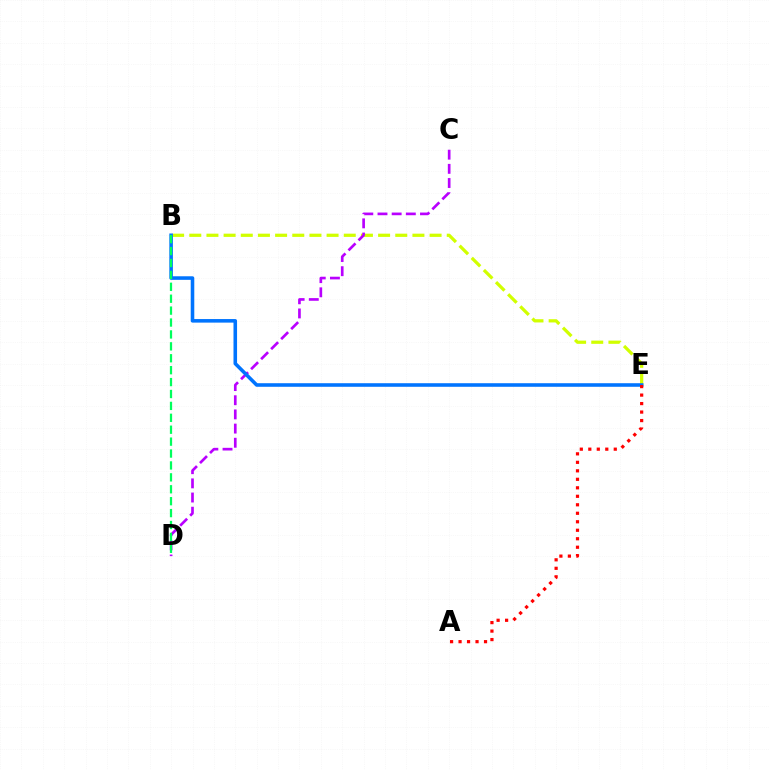{('B', 'E'): [{'color': '#d1ff00', 'line_style': 'dashed', 'thickness': 2.33}, {'color': '#0074ff', 'line_style': 'solid', 'thickness': 2.57}], ('C', 'D'): [{'color': '#b900ff', 'line_style': 'dashed', 'thickness': 1.93}], ('B', 'D'): [{'color': '#00ff5c', 'line_style': 'dashed', 'thickness': 1.62}], ('A', 'E'): [{'color': '#ff0000', 'line_style': 'dotted', 'thickness': 2.31}]}